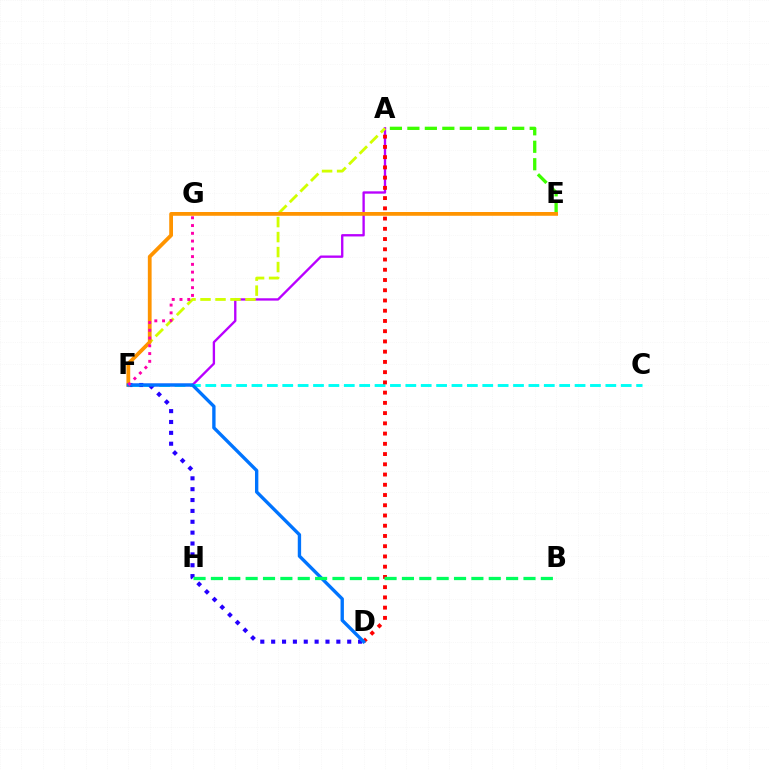{('A', 'E'): [{'color': '#3dff00', 'line_style': 'dashed', 'thickness': 2.37}], ('A', 'F'): [{'color': '#b900ff', 'line_style': 'solid', 'thickness': 1.69}, {'color': '#d1ff00', 'line_style': 'dashed', 'thickness': 2.04}], ('C', 'F'): [{'color': '#00fff6', 'line_style': 'dashed', 'thickness': 2.09}], ('D', 'F'): [{'color': '#2500ff', 'line_style': 'dotted', 'thickness': 2.95}, {'color': '#0074ff', 'line_style': 'solid', 'thickness': 2.42}], ('A', 'D'): [{'color': '#ff0000', 'line_style': 'dotted', 'thickness': 2.78}], ('E', 'F'): [{'color': '#ff9400', 'line_style': 'solid', 'thickness': 2.72}], ('F', 'G'): [{'color': '#ff00ac', 'line_style': 'dotted', 'thickness': 2.11}], ('B', 'H'): [{'color': '#00ff5c', 'line_style': 'dashed', 'thickness': 2.36}]}